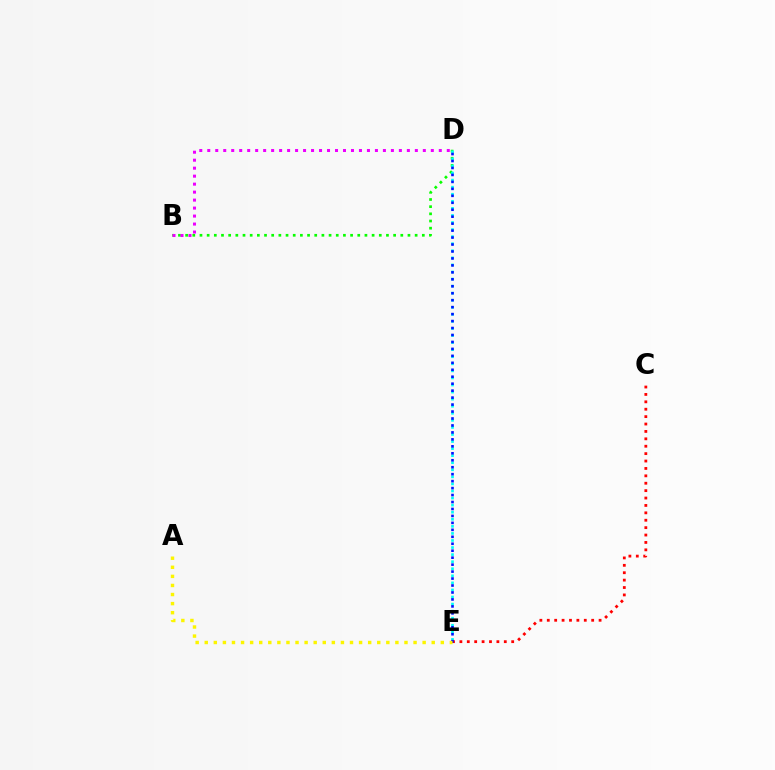{('B', 'D'): [{'color': '#08ff00', 'line_style': 'dotted', 'thickness': 1.95}, {'color': '#ee00ff', 'line_style': 'dotted', 'thickness': 2.17}], ('D', 'E'): [{'color': '#00fff6', 'line_style': 'dotted', 'thickness': 1.92}, {'color': '#0010ff', 'line_style': 'dotted', 'thickness': 1.89}], ('C', 'E'): [{'color': '#ff0000', 'line_style': 'dotted', 'thickness': 2.01}], ('A', 'E'): [{'color': '#fcf500', 'line_style': 'dotted', 'thickness': 2.47}]}